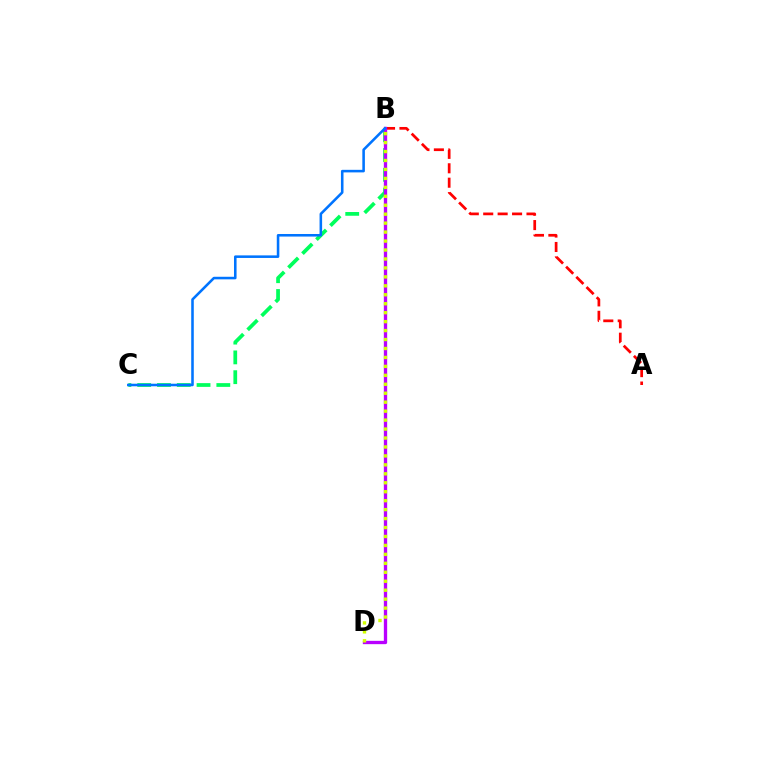{('B', 'C'): [{'color': '#00ff5c', 'line_style': 'dashed', 'thickness': 2.69}, {'color': '#0074ff', 'line_style': 'solid', 'thickness': 1.85}], ('A', 'B'): [{'color': '#ff0000', 'line_style': 'dashed', 'thickness': 1.96}], ('B', 'D'): [{'color': '#b900ff', 'line_style': 'solid', 'thickness': 2.39}, {'color': '#d1ff00', 'line_style': 'dotted', 'thickness': 2.43}]}